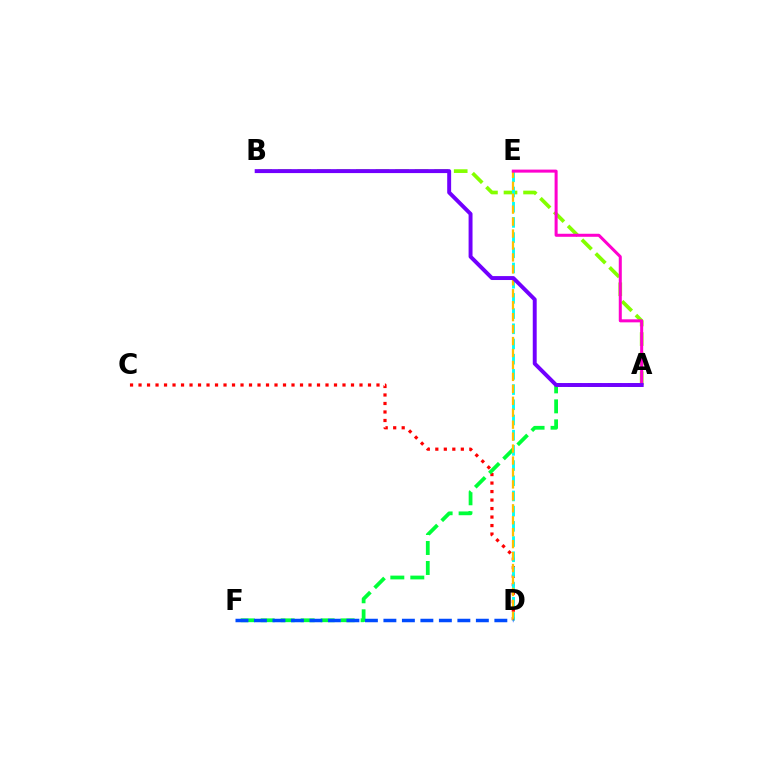{('C', 'D'): [{'color': '#ff0000', 'line_style': 'dotted', 'thickness': 2.31}], ('A', 'F'): [{'color': '#00ff39', 'line_style': 'dashed', 'thickness': 2.72}], ('A', 'B'): [{'color': '#84ff00', 'line_style': 'dashed', 'thickness': 2.66}, {'color': '#7200ff', 'line_style': 'solid', 'thickness': 2.83}], ('D', 'E'): [{'color': '#00fff6', 'line_style': 'dashed', 'thickness': 2.06}, {'color': '#ffbd00', 'line_style': 'dashed', 'thickness': 1.62}], ('D', 'F'): [{'color': '#004bff', 'line_style': 'dashed', 'thickness': 2.51}], ('A', 'E'): [{'color': '#ff00cf', 'line_style': 'solid', 'thickness': 2.18}]}